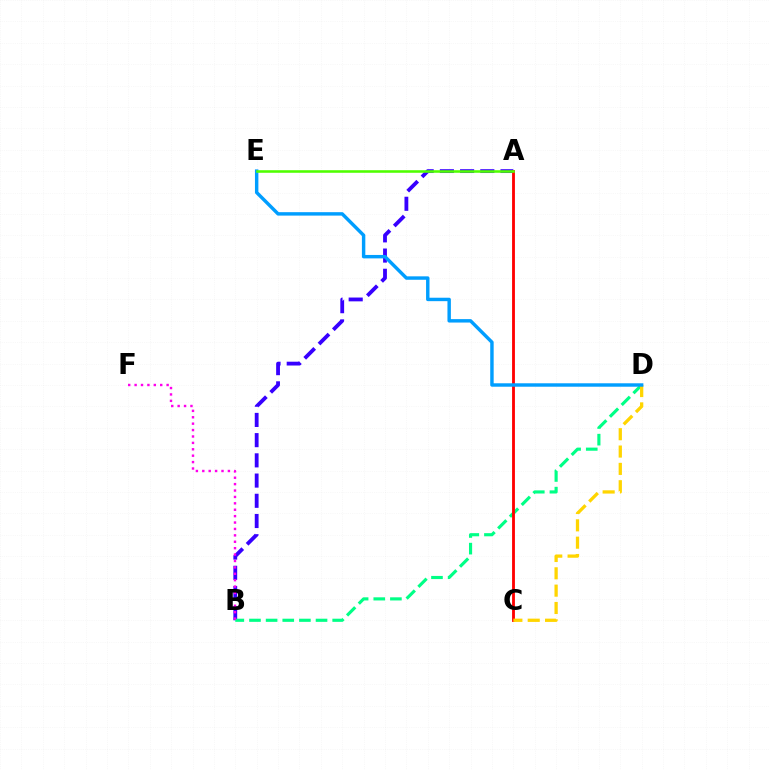{('A', 'B'): [{'color': '#3700ff', 'line_style': 'dashed', 'thickness': 2.75}], ('B', 'D'): [{'color': '#00ff86', 'line_style': 'dashed', 'thickness': 2.26}], ('B', 'F'): [{'color': '#ff00ed', 'line_style': 'dotted', 'thickness': 1.74}], ('A', 'C'): [{'color': '#ff0000', 'line_style': 'solid', 'thickness': 2.04}], ('C', 'D'): [{'color': '#ffd500', 'line_style': 'dashed', 'thickness': 2.36}], ('D', 'E'): [{'color': '#009eff', 'line_style': 'solid', 'thickness': 2.47}], ('A', 'E'): [{'color': '#4fff00', 'line_style': 'solid', 'thickness': 1.84}]}